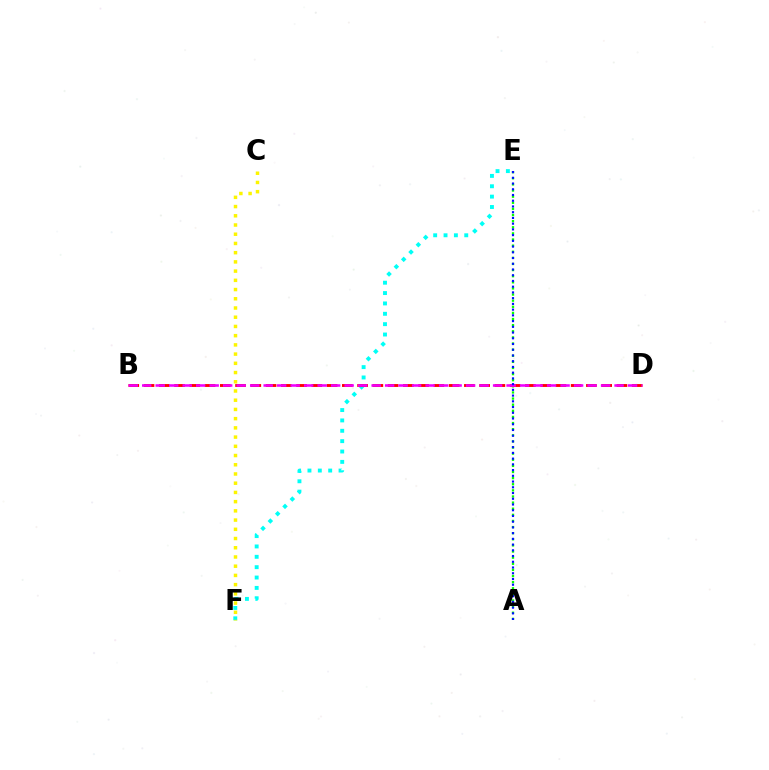{('E', 'F'): [{'color': '#00fff6', 'line_style': 'dotted', 'thickness': 2.82}], ('A', 'E'): [{'color': '#08ff00', 'line_style': 'dotted', 'thickness': 1.66}, {'color': '#0010ff', 'line_style': 'dotted', 'thickness': 1.56}], ('B', 'D'): [{'color': '#ff0000', 'line_style': 'dashed', 'thickness': 2.07}, {'color': '#ee00ff', 'line_style': 'dashed', 'thickness': 1.83}], ('C', 'F'): [{'color': '#fcf500', 'line_style': 'dotted', 'thickness': 2.51}]}